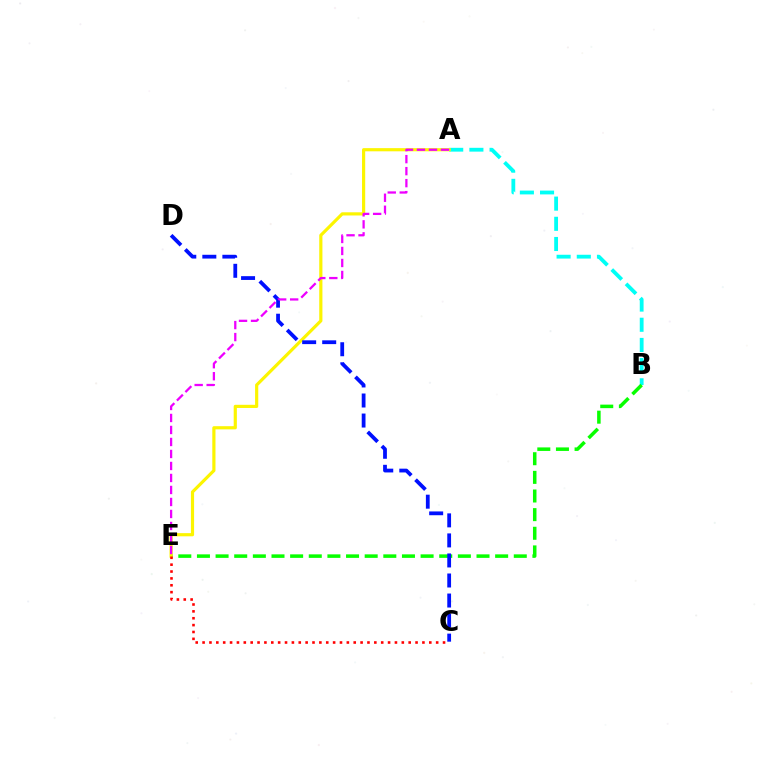{('A', 'B'): [{'color': '#00fff6', 'line_style': 'dashed', 'thickness': 2.74}], ('B', 'E'): [{'color': '#08ff00', 'line_style': 'dashed', 'thickness': 2.53}], ('A', 'E'): [{'color': '#fcf500', 'line_style': 'solid', 'thickness': 2.28}, {'color': '#ee00ff', 'line_style': 'dashed', 'thickness': 1.63}], ('C', 'D'): [{'color': '#0010ff', 'line_style': 'dashed', 'thickness': 2.72}], ('C', 'E'): [{'color': '#ff0000', 'line_style': 'dotted', 'thickness': 1.87}]}